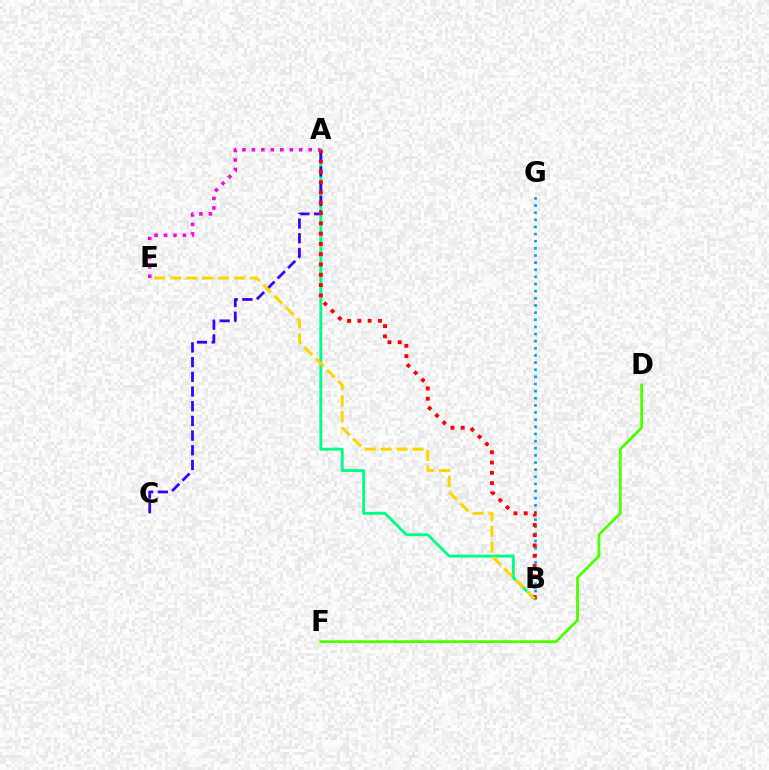{('D', 'F'): [{'color': '#4fff00', 'line_style': 'solid', 'thickness': 2.02}], ('A', 'E'): [{'color': '#ff00ed', 'line_style': 'dotted', 'thickness': 2.57}], ('A', 'B'): [{'color': '#00ff86', 'line_style': 'solid', 'thickness': 2.08}, {'color': '#ff0000', 'line_style': 'dotted', 'thickness': 2.8}], ('B', 'G'): [{'color': '#009eff', 'line_style': 'dotted', 'thickness': 1.94}], ('A', 'C'): [{'color': '#3700ff', 'line_style': 'dashed', 'thickness': 2.0}], ('B', 'E'): [{'color': '#ffd500', 'line_style': 'dashed', 'thickness': 2.17}]}